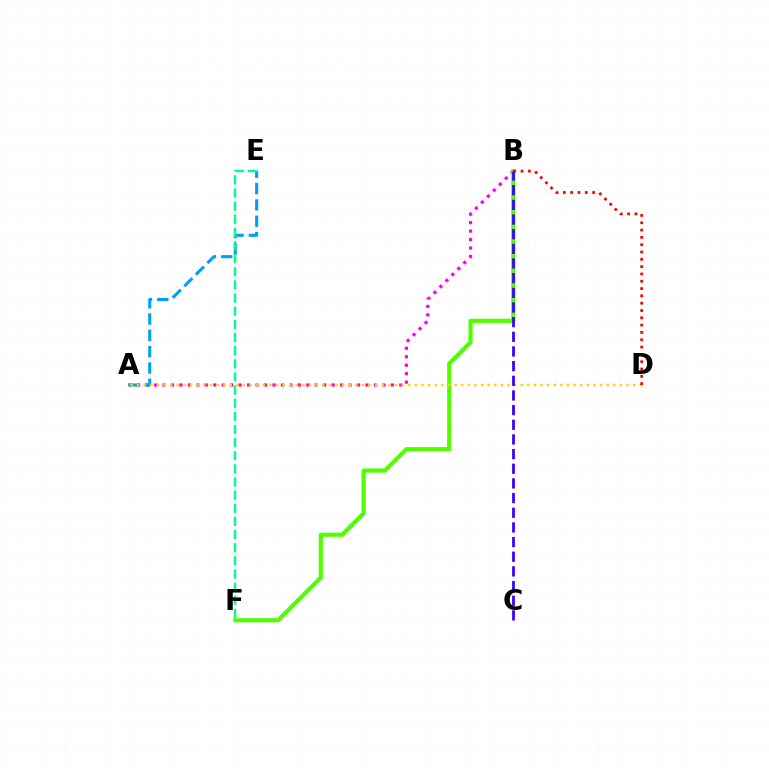{('A', 'B'): [{'color': '#ff00ed', 'line_style': 'dotted', 'thickness': 2.3}], ('A', 'E'): [{'color': '#009eff', 'line_style': 'dashed', 'thickness': 2.22}], ('E', 'F'): [{'color': '#00ff86', 'line_style': 'dashed', 'thickness': 1.78}], ('B', 'F'): [{'color': '#4fff00', 'line_style': 'solid', 'thickness': 2.99}], ('A', 'D'): [{'color': '#ffd500', 'line_style': 'dotted', 'thickness': 1.8}], ('B', 'D'): [{'color': '#ff0000', 'line_style': 'dotted', 'thickness': 1.99}], ('B', 'C'): [{'color': '#3700ff', 'line_style': 'dashed', 'thickness': 1.99}]}